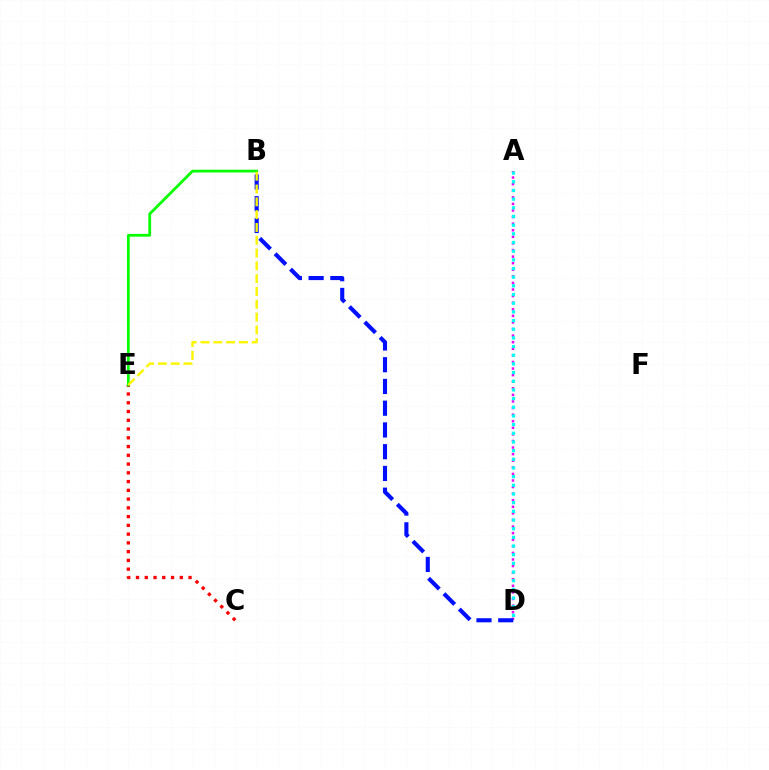{('A', 'D'): [{'color': '#ee00ff', 'line_style': 'dotted', 'thickness': 1.79}, {'color': '#00fff6', 'line_style': 'dotted', 'thickness': 2.36}], ('C', 'E'): [{'color': '#ff0000', 'line_style': 'dotted', 'thickness': 2.38}], ('B', 'D'): [{'color': '#0010ff', 'line_style': 'dashed', 'thickness': 2.95}], ('B', 'E'): [{'color': '#08ff00', 'line_style': 'solid', 'thickness': 1.99}, {'color': '#fcf500', 'line_style': 'dashed', 'thickness': 1.74}]}